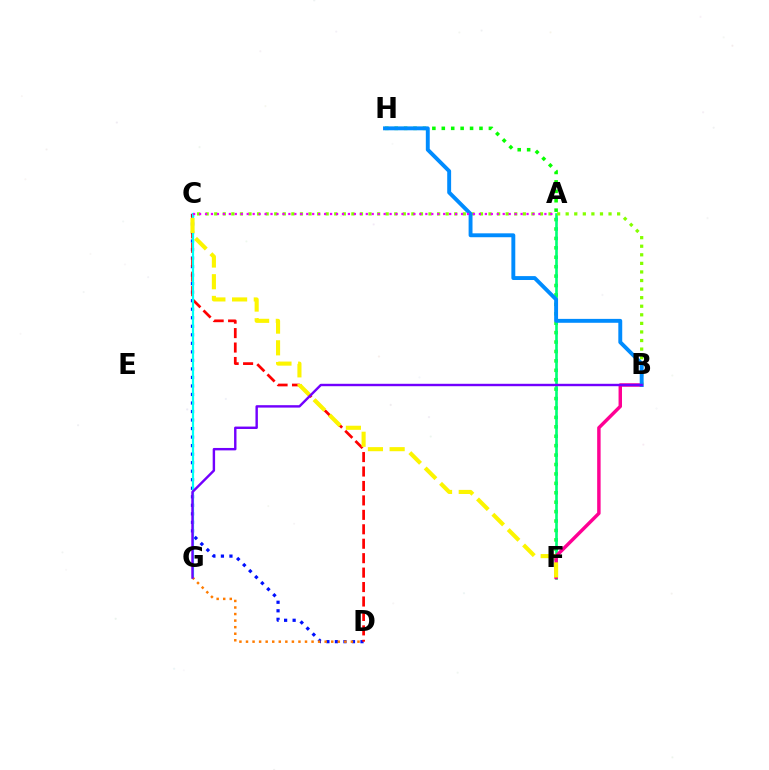{('F', 'H'): [{'color': '#08ff00', 'line_style': 'dotted', 'thickness': 2.56}], ('C', 'D'): [{'color': '#0010ff', 'line_style': 'dotted', 'thickness': 2.32}, {'color': '#ff0000', 'line_style': 'dashed', 'thickness': 1.96}], ('A', 'F'): [{'color': '#00ff74', 'line_style': 'solid', 'thickness': 1.91}], ('B', 'F'): [{'color': '#ff0094', 'line_style': 'solid', 'thickness': 2.48}], ('B', 'C'): [{'color': '#84ff00', 'line_style': 'dotted', 'thickness': 2.33}], ('B', 'H'): [{'color': '#008cff', 'line_style': 'solid', 'thickness': 2.81}], ('C', 'G'): [{'color': '#00fff6', 'line_style': 'solid', 'thickness': 1.59}], ('C', 'F'): [{'color': '#fcf500', 'line_style': 'dashed', 'thickness': 2.95}], ('D', 'G'): [{'color': '#ff7c00', 'line_style': 'dotted', 'thickness': 1.78}], ('A', 'C'): [{'color': '#ee00ff', 'line_style': 'dotted', 'thickness': 1.62}], ('B', 'G'): [{'color': '#7200ff', 'line_style': 'solid', 'thickness': 1.74}]}